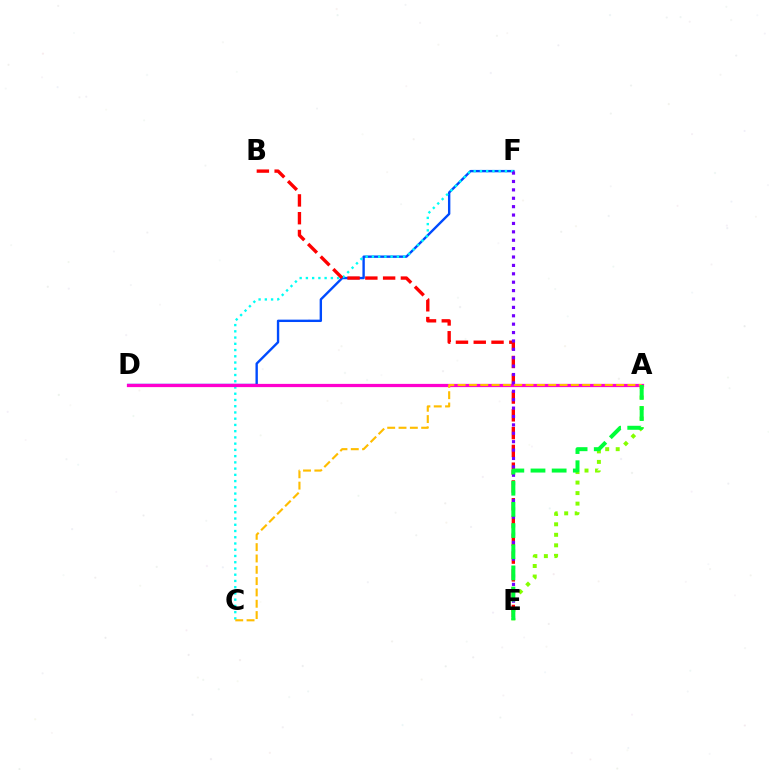{('D', 'F'): [{'color': '#004bff', 'line_style': 'solid', 'thickness': 1.71}], ('C', 'F'): [{'color': '#00fff6', 'line_style': 'dotted', 'thickness': 1.7}], ('B', 'E'): [{'color': '#ff0000', 'line_style': 'dashed', 'thickness': 2.42}], ('A', 'D'): [{'color': '#ff00cf', 'line_style': 'solid', 'thickness': 2.33}], ('A', 'E'): [{'color': '#84ff00', 'line_style': 'dotted', 'thickness': 2.86}, {'color': '#00ff39', 'line_style': 'dashed', 'thickness': 2.88}], ('E', 'F'): [{'color': '#7200ff', 'line_style': 'dotted', 'thickness': 2.28}], ('A', 'C'): [{'color': '#ffbd00', 'line_style': 'dashed', 'thickness': 1.54}]}